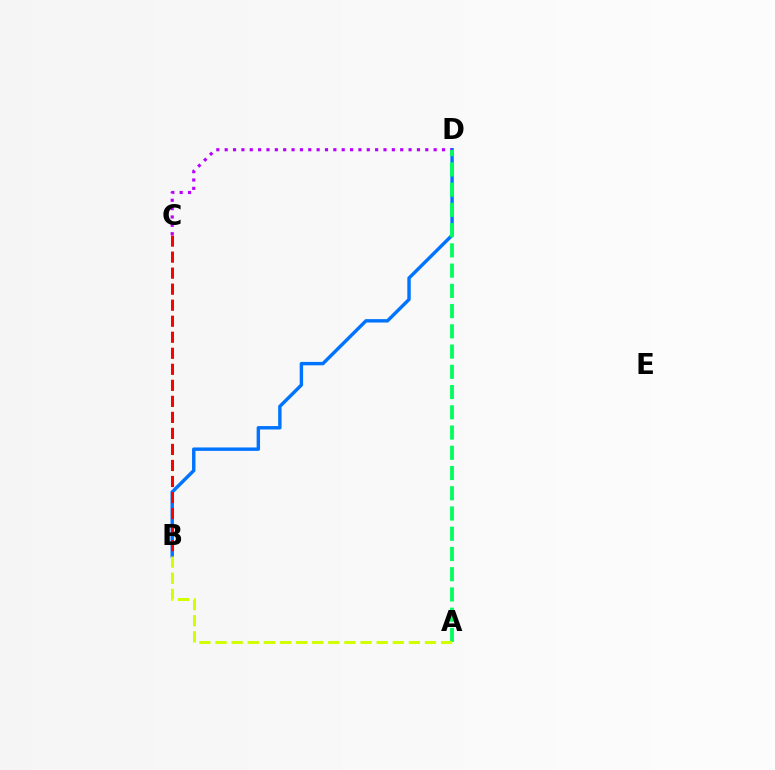{('B', 'D'): [{'color': '#0074ff', 'line_style': 'solid', 'thickness': 2.46}], ('B', 'C'): [{'color': '#ff0000', 'line_style': 'dashed', 'thickness': 2.18}], ('C', 'D'): [{'color': '#b900ff', 'line_style': 'dotted', 'thickness': 2.27}], ('A', 'D'): [{'color': '#00ff5c', 'line_style': 'dashed', 'thickness': 2.75}], ('A', 'B'): [{'color': '#d1ff00', 'line_style': 'dashed', 'thickness': 2.19}]}